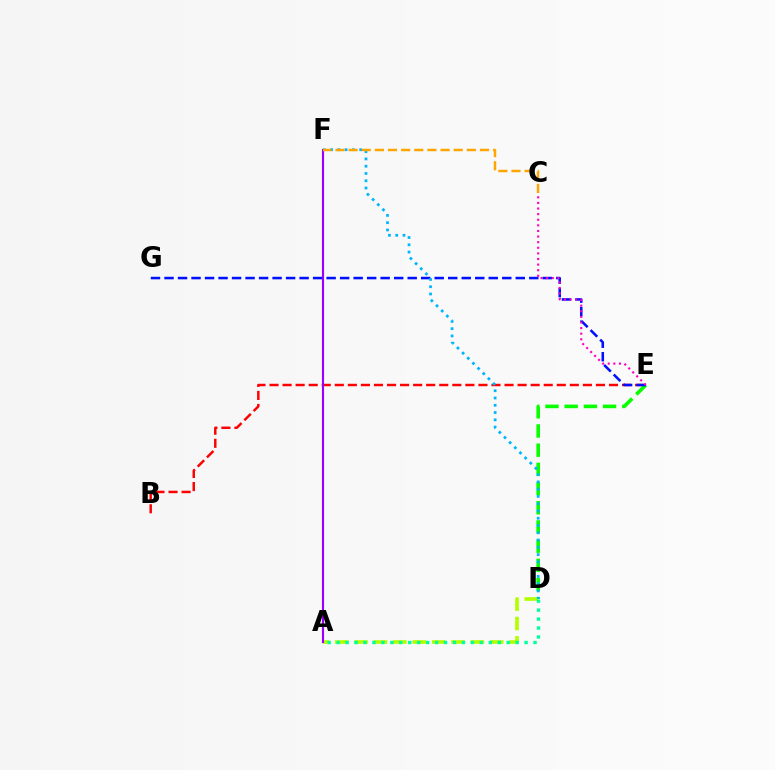{('B', 'E'): [{'color': '#ff0000', 'line_style': 'dashed', 'thickness': 1.77}], ('D', 'E'): [{'color': '#08ff00', 'line_style': 'dashed', 'thickness': 2.61}], ('E', 'G'): [{'color': '#0010ff', 'line_style': 'dashed', 'thickness': 1.84}], ('A', 'D'): [{'color': '#b3ff00', 'line_style': 'dashed', 'thickness': 2.63}, {'color': '#00ff9d', 'line_style': 'dotted', 'thickness': 2.43}], ('A', 'F'): [{'color': '#9b00ff', 'line_style': 'solid', 'thickness': 1.53}], ('D', 'F'): [{'color': '#00b5ff', 'line_style': 'dotted', 'thickness': 1.98}], ('C', 'E'): [{'color': '#ff00bd', 'line_style': 'dotted', 'thickness': 1.52}], ('C', 'F'): [{'color': '#ffa500', 'line_style': 'dashed', 'thickness': 1.78}]}